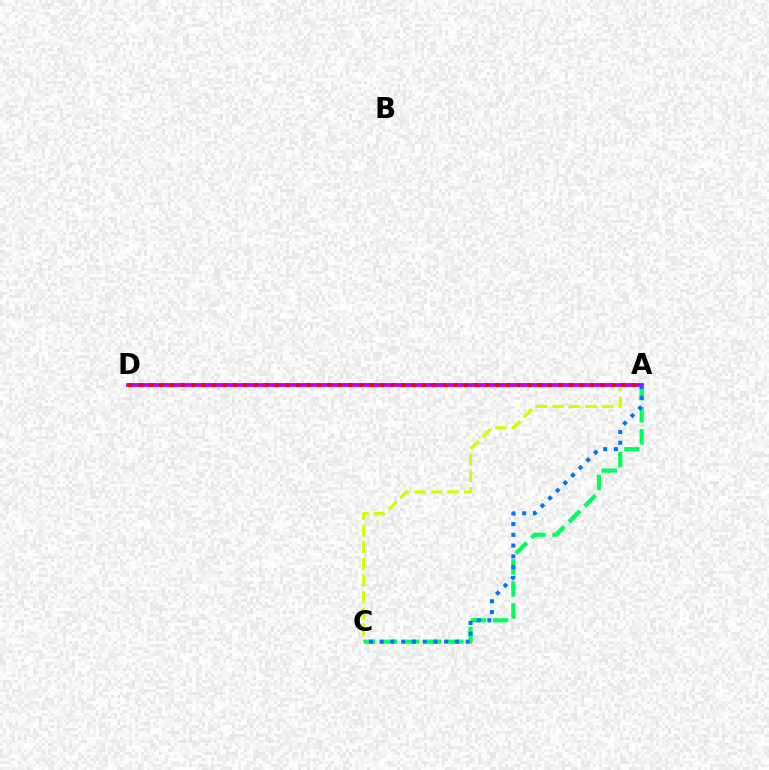{('A', 'C'): [{'color': '#d1ff00', 'line_style': 'dashed', 'thickness': 2.25}, {'color': '#00ff5c', 'line_style': 'dashed', 'thickness': 3.0}, {'color': '#0074ff', 'line_style': 'dotted', 'thickness': 2.92}], ('A', 'D'): [{'color': '#b900ff', 'line_style': 'solid', 'thickness': 2.73}, {'color': '#ff0000', 'line_style': 'dotted', 'thickness': 2.85}]}